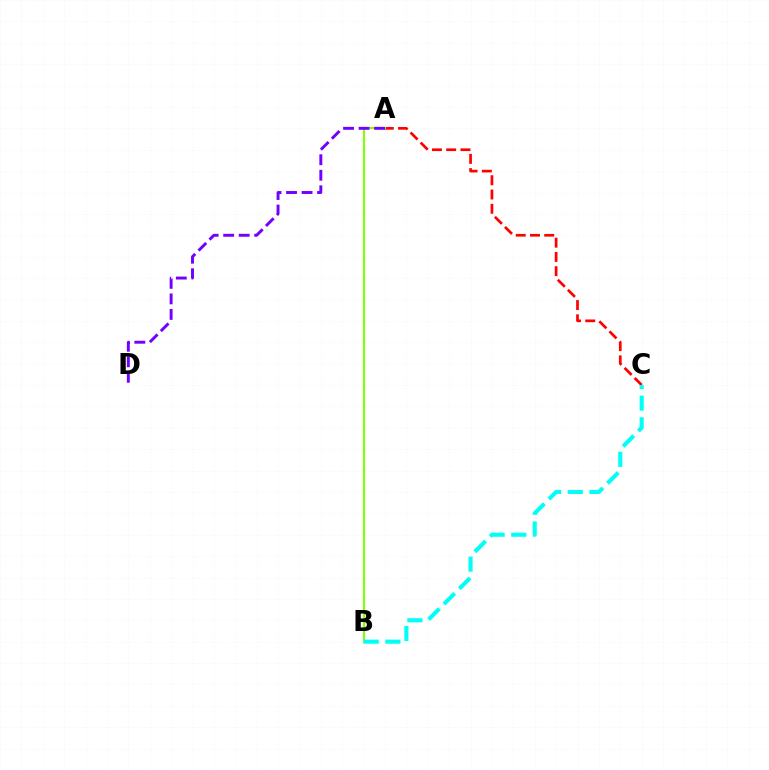{('A', 'C'): [{'color': '#ff0000', 'line_style': 'dashed', 'thickness': 1.94}], ('A', 'B'): [{'color': '#84ff00', 'line_style': 'solid', 'thickness': 1.53}], ('A', 'D'): [{'color': '#7200ff', 'line_style': 'dashed', 'thickness': 2.11}], ('B', 'C'): [{'color': '#00fff6', 'line_style': 'dashed', 'thickness': 2.95}]}